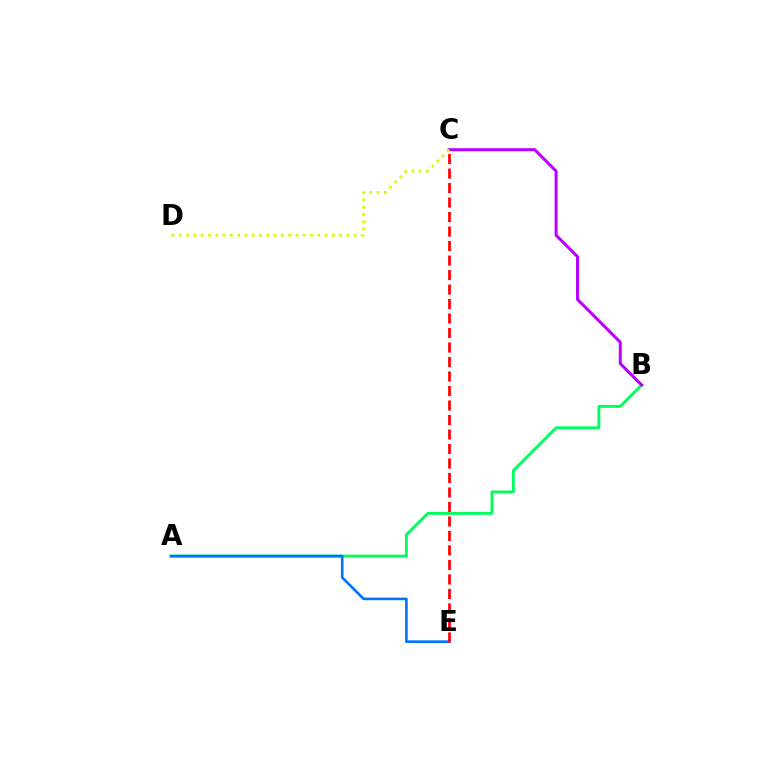{('A', 'B'): [{'color': '#00ff5c', 'line_style': 'solid', 'thickness': 2.08}], ('B', 'C'): [{'color': '#b900ff', 'line_style': 'solid', 'thickness': 2.18}], ('A', 'E'): [{'color': '#0074ff', 'line_style': 'solid', 'thickness': 1.91}], ('C', 'E'): [{'color': '#ff0000', 'line_style': 'dashed', 'thickness': 1.97}], ('C', 'D'): [{'color': '#d1ff00', 'line_style': 'dotted', 'thickness': 1.98}]}